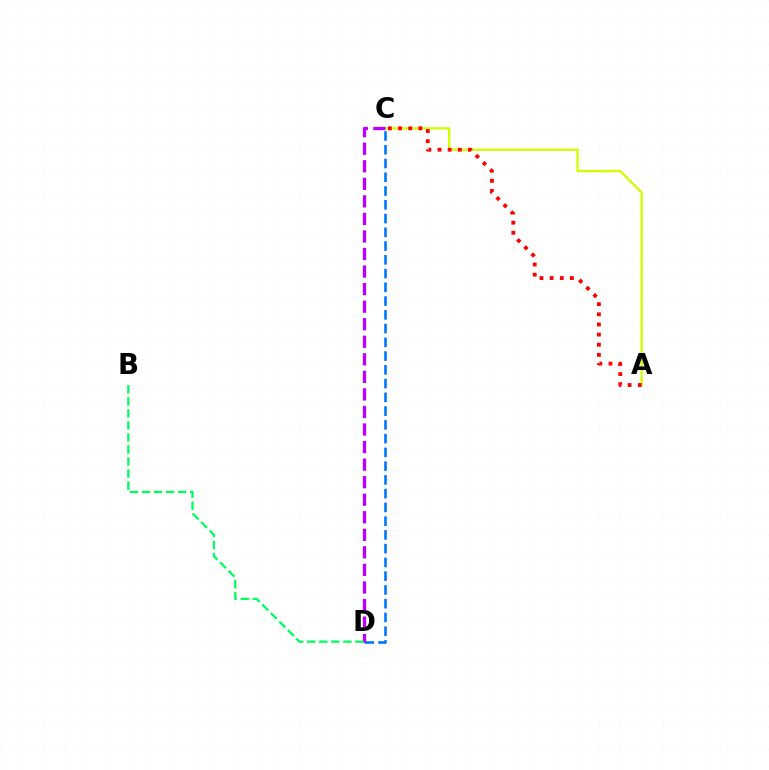{('A', 'C'): [{'color': '#d1ff00', 'line_style': 'solid', 'thickness': 1.68}, {'color': '#ff0000', 'line_style': 'dotted', 'thickness': 2.76}], ('C', 'D'): [{'color': '#0074ff', 'line_style': 'dashed', 'thickness': 1.87}, {'color': '#b900ff', 'line_style': 'dashed', 'thickness': 2.38}], ('B', 'D'): [{'color': '#00ff5c', 'line_style': 'dashed', 'thickness': 1.64}]}